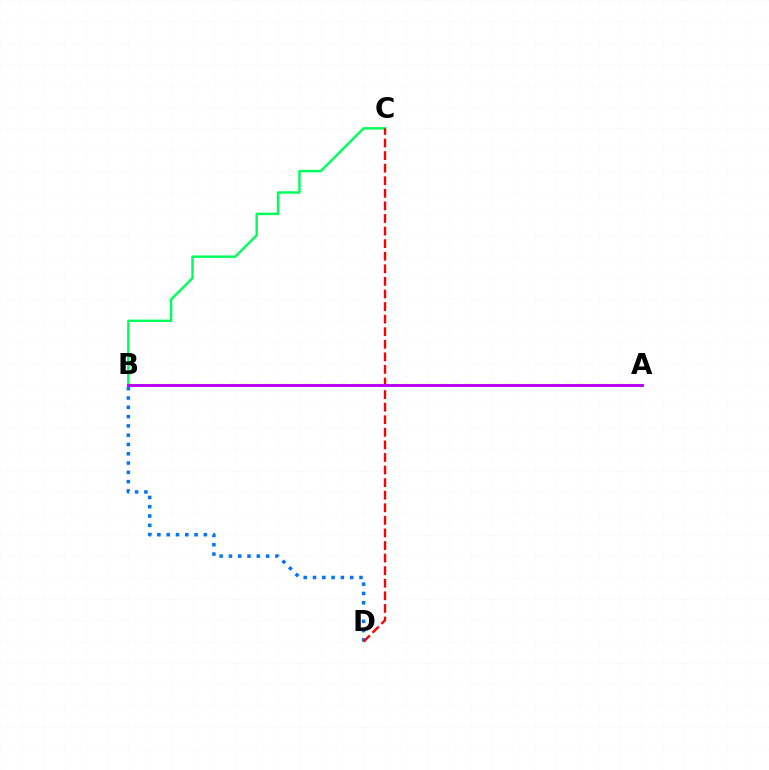{('A', 'B'): [{'color': '#d1ff00', 'line_style': 'dashed', 'thickness': 1.69}, {'color': '#b900ff', 'line_style': 'solid', 'thickness': 2.09}], ('B', 'D'): [{'color': '#0074ff', 'line_style': 'dotted', 'thickness': 2.52}], ('B', 'C'): [{'color': '#00ff5c', 'line_style': 'solid', 'thickness': 1.76}], ('C', 'D'): [{'color': '#ff0000', 'line_style': 'dashed', 'thickness': 1.71}]}